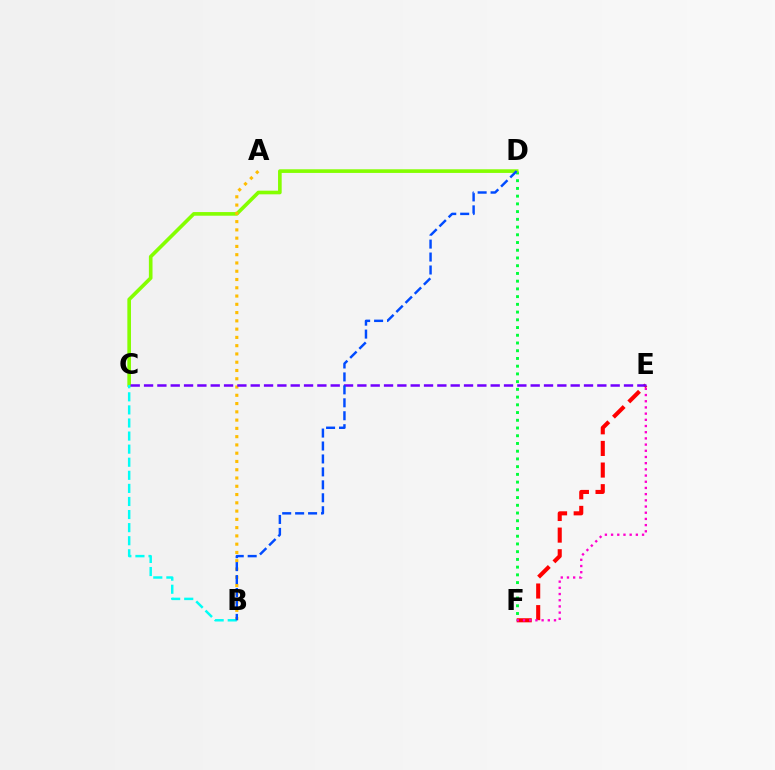{('E', 'F'): [{'color': '#ff0000', 'line_style': 'dashed', 'thickness': 2.94}, {'color': '#ff00cf', 'line_style': 'dotted', 'thickness': 1.68}], ('D', 'F'): [{'color': '#00ff39', 'line_style': 'dotted', 'thickness': 2.1}], ('C', 'D'): [{'color': '#84ff00', 'line_style': 'solid', 'thickness': 2.62}], ('A', 'B'): [{'color': '#ffbd00', 'line_style': 'dotted', 'thickness': 2.25}], ('B', 'C'): [{'color': '#00fff6', 'line_style': 'dashed', 'thickness': 1.78}], ('C', 'E'): [{'color': '#7200ff', 'line_style': 'dashed', 'thickness': 1.81}], ('B', 'D'): [{'color': '#004bff', 'line_style': 'dashed', 'thickness': 1.76}]}